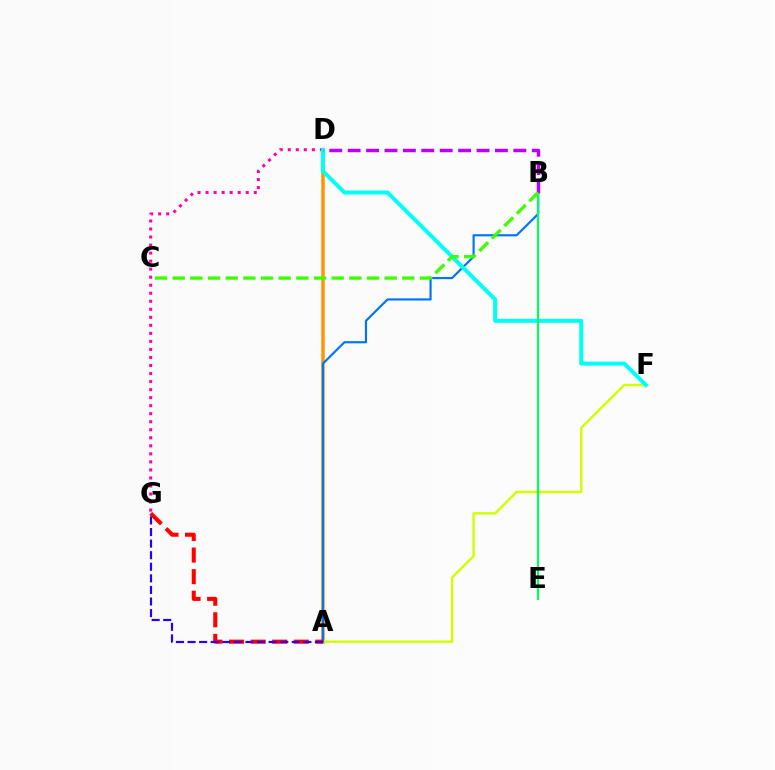{('A', 'D'): [{'color': '#ff9400', 'line_style': 'solid', 'thickness': 2.52}], ('A', 'F'): [{'color': '#d1ff00', 'line_style': 'solid', 'thickness': 1.75}], ('A', 'B'): [{'color': '#0074ff', 'line_style': 'solid', 'thickness': 1.56}], ('A', 'G'): [{'color': '#ff0000', 'line_style': 'dashed', 'thickness': 2.93}, {'color': '#2500ff', 'line_style': 'dashed', 'thickness': 1.57}], ('D', 'G'): [{'color': '#ff00ac', 'line_style': 'dotted', 'thickness': 2.18}], ('D', 'F'): [{'color': '#00fff6', 'line_style': 'solid', 'thickness': 2.89}], ('B', 'E'): [{'color': '#00ff5c', 'line_style': 'solid', 'thickness': 1.54}], ('B', 'D'): [{'color': '#b900ff', 'line_style': 'dashed', 'thickness': 2.5}], ('B', 'C'): [{'color': '#3dff00', 'line_style': 'dashed', 'thickness': 2.4}]}